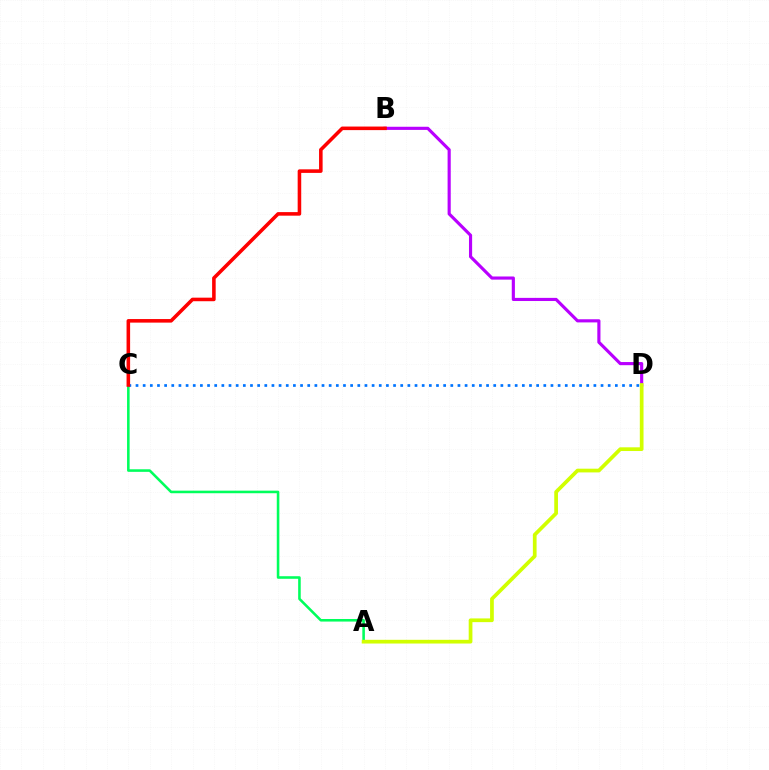{('B', 'D'): [{'color': '#b900ff', 'line_style': 'solid', 'thickness': 2.26}], ('A', 'C'): [{'color': '#00ff5c', 'line_style': 'solid', 'thickness': 1.85}], ('A', 'D'): [{'color': '#d1ff00', 'line_style': 'solid', 'thickness': 2.68}], ('C', 'D'): [{'color': '#0074ff', 'line_style': 'dotted', 'thickness': 1.94}], ('B', 'C'): [{'color': '#ff0000', 'line_style': 'solid', 'thickness': 2.56}]}